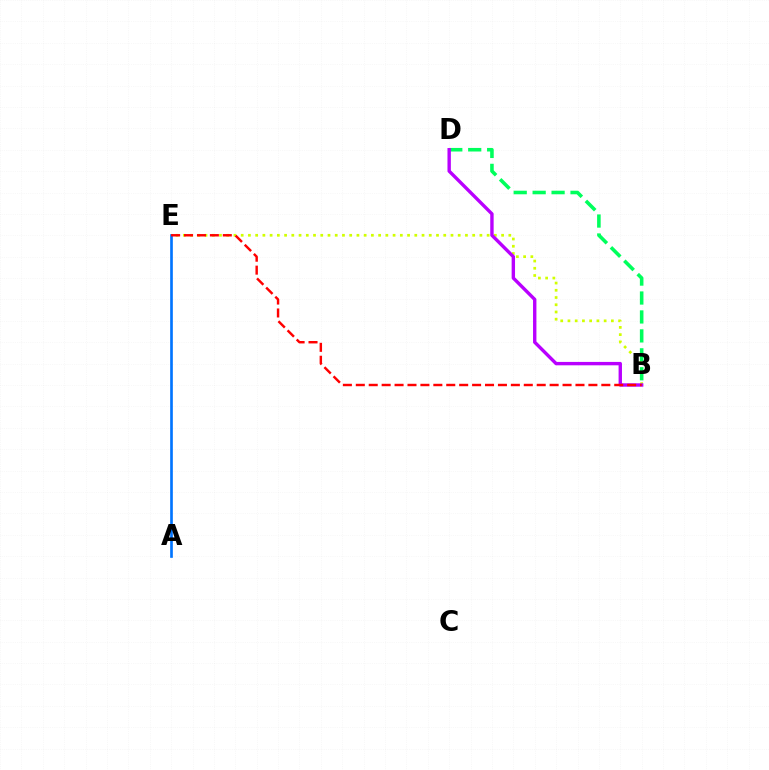{('B', 'E'): [{'color': '#d1ff00', 'line_style': 'dotted', 'thickness': 1.97}, {'color': '#ff0000', 'line_style': 'dashed', 'thickness': 1.76}], ('B', 'D'): [{'color': '#00ff5c', 'line_style': 'dashed', 'thickness': 2.57}, {'color': '#b900ff', 'line_style': 'solid', 'thickness': 2.44}], ('A', 'E'): [{'color': '#0074ff', 'line_style': 'solid', 'thickness': 1.92}]}